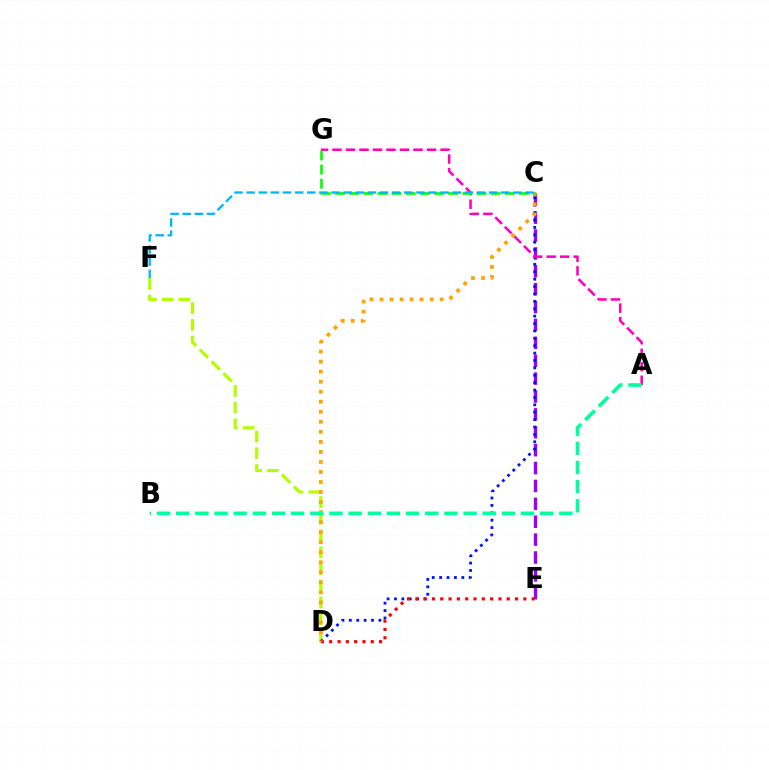{('D', 'F'): [{'color': '#b3ff00', 'line_style': 'dashed', 'thickness': 2.27}], ('C', 'E'): [{'color': '#9b00ff', 'line_style': 'dashed', 'thickness': 2.43}], ('C', 'D'): [{'color': '#0010ff', 'line_style': 'dotted', 'thickness': 2.01}, {'color': '#ffa500', 'line_style': 'dotted', 'thickness': 2.73}], ('D', 'E'): [{'color': '#ff0000', 'line_style': 'dotted', 'thickness': 2.26}], ('A', 'G'): [{'color': '#ff00bd', 'line_style': 'dashed', 'thickness': 1.83}], ('A', 'B'): [{'color': '#00ff9d', 'line_style': 'dashed', 'thickness': 2.6}], ('C', 'G'): [{'color': '#08ff00', 'line_style': 'dashed', 'thickness': 1.92}], ('C', 'F'): [{'color': '#00b5ff', 'line_style': 'dashed', 'thickness': 1.65}]}